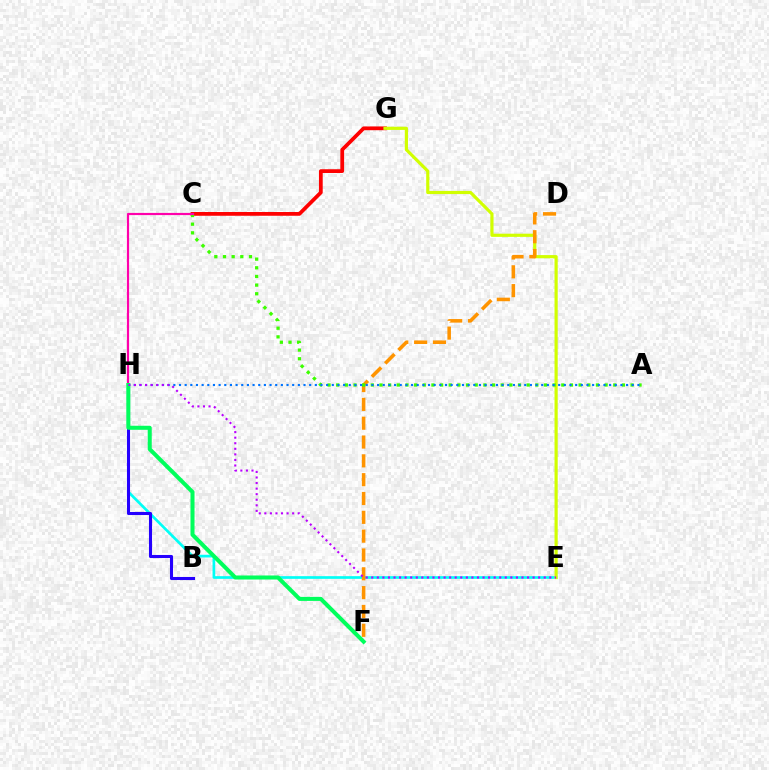{('C', 'G'): [{'color': '#ff0000', 'line_style': 'solid', 'thickness': 2.7}], ('E', 'H'): [{'color': '#00fff6', 'line_style': 'solid', 'thickness': 1.93}, {'color': '#b900ff', 'line_style': 'dotted', 'thickness': 1.51}], ('E', 'G'): [{'color': '#d1ff00', 'line_style': 'solid', 'thickness': 2.28}], ('D', 'F'): [{'color': '#ff9400', 'line_style': 'dashed', 'thickness': 2.56}], ('A', 'C'): [{'color': '#3dff00', 'line_style': 'dotted', 'thickness': 2.35}], ('A', 'H'): [{'color': '#0074ff', 'line_style': 'dotted', 'thickness': 1.54}], ('C', 'H'): [{'color': '#ff00ac', 'line_style': 'solid', 'thickness': 1.57}], ('B', 'H'): [{'color': '#2500ff', 'line_style': 'solid', 'thickness': 2.21}], ('F', 'H'): [{'color': '#00ff5c', 'line_style': 'solid', 'thickness': 2.9}]}